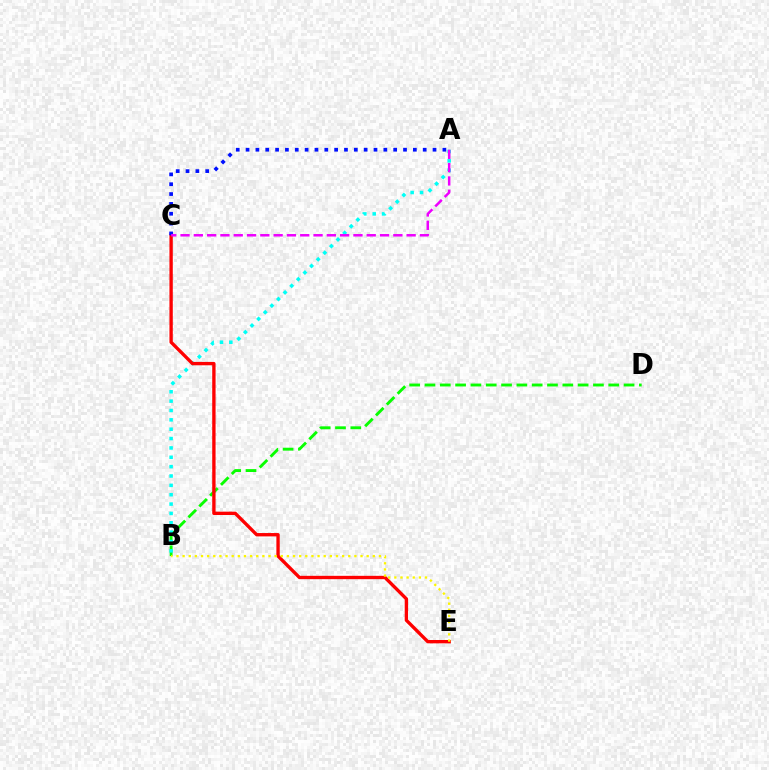{('B', 'D'): [{'color': '#08ff00', 'line_style': 'dashed', 'thickness': 2.08}], ('A', 'B'): [{'color': '#00fff6', 'line_style': 'dotted', 'thickness': 2.54}], ('C', 'E'): [{'color': '#ff0000', 'line_style': 'solid', 'thickness': 2.41}], ('B', 'E'): [{'color': '#fcf500', 'line_style': 'dotted', 'thickness': 1.67}], ('A', 'C'): [{'color': '#0010ff', 'line_style': 'dotted', 'thickness': 2.67}, {'color': '#ee00ff', 'line_style': 'dashed', 'thickness': 1.81}]}